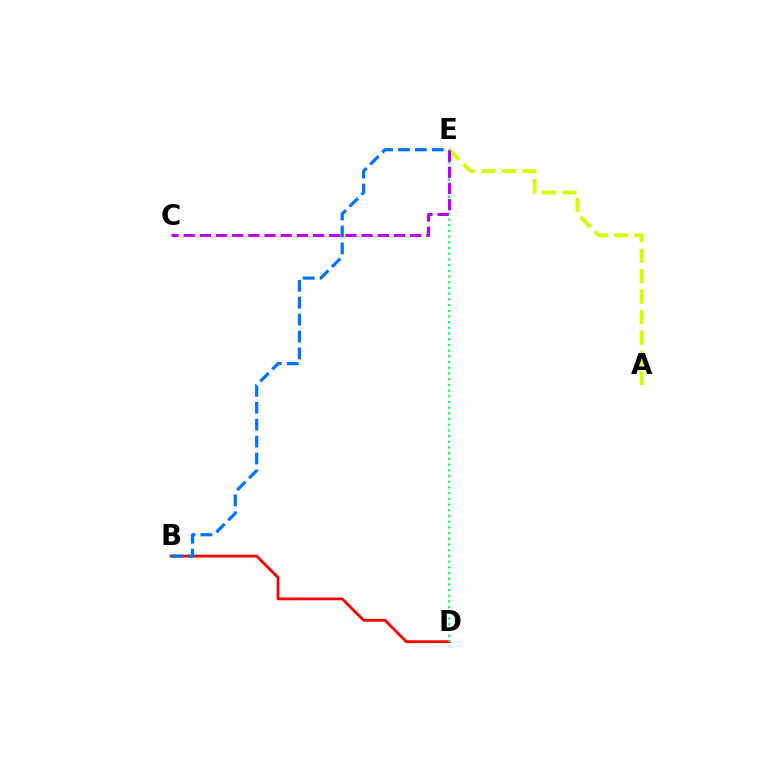{('B', 'D'): [{'color': '#ff0000', 'line_style': 'solid', 'thickness': 2.03}], ('A', 'E'): [{'color': '#d1ff00', 'line_style': 'dashed', 'thickness': 2.78}], ('D', 'E'): [{'color': '#00ff5c', 'line_style': 'dotted', 'thickness': 1.55}], ('C', 'E'): [{'color': '#b900ff', 'line_style': 'dashed', 'thickness': 2.2}], ('B', 'E'): [{'color': '#0074ff', 'line_style': 'dashed', 'thickness': 2.3}]}